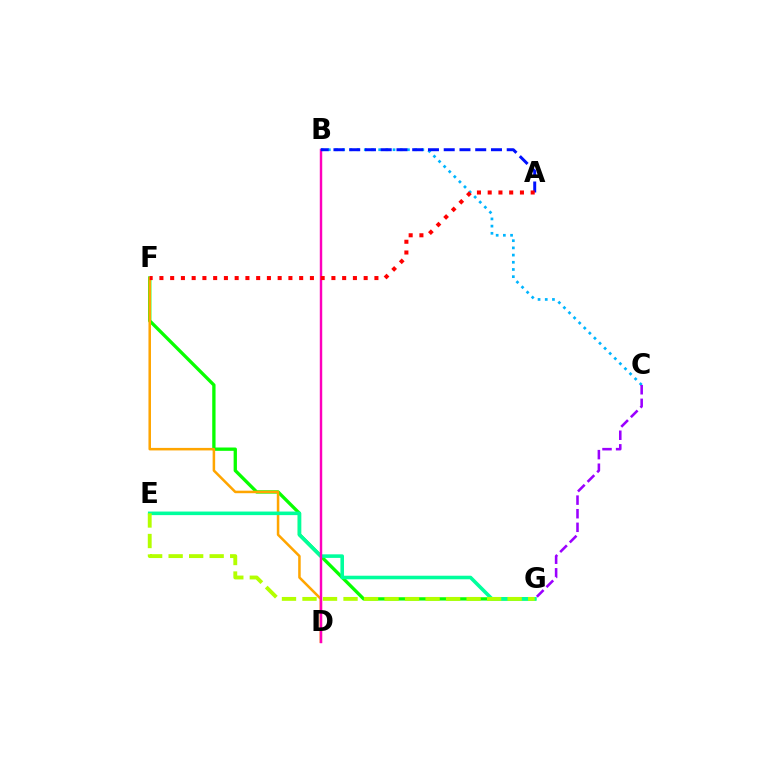{('F', 'G'): [{'color': '#08ff00', 'line_style': 'solid', 'thickness': 2.39}], ('D', 'F'): [{'color': '#ffa500', 'line_style': 'solid', 'thickness': 1.82}], ('E', 'G'): [{'color': '#00ff9d', 'line_style': 'solid', 'thickness': 2.57}, {'color': '#b3ff00', 'line_style': 'dashed', 'thickness': 2.79}], ('B', 'D'): [{'color': '#ff00bd', 'line_style': 'solid', 'thickness': 1.76}], ('B', 'C'): [{'color': '#00b5ff', 'line_style': 'dotted', 'thickness': 1.95}], ('C', 'G'): [{'color': '#9b00ff', 'line_style': 'dashed', 'thickness': 1.85}], ('A', 'B'): [{'color': '#0010ff', 'line_style': 'dashed', 'thickness': 2.14}], ('A', 'F'): [{'color': '#ff0000', 'line_style': 'dotted', 'thickness': 2.92}]}